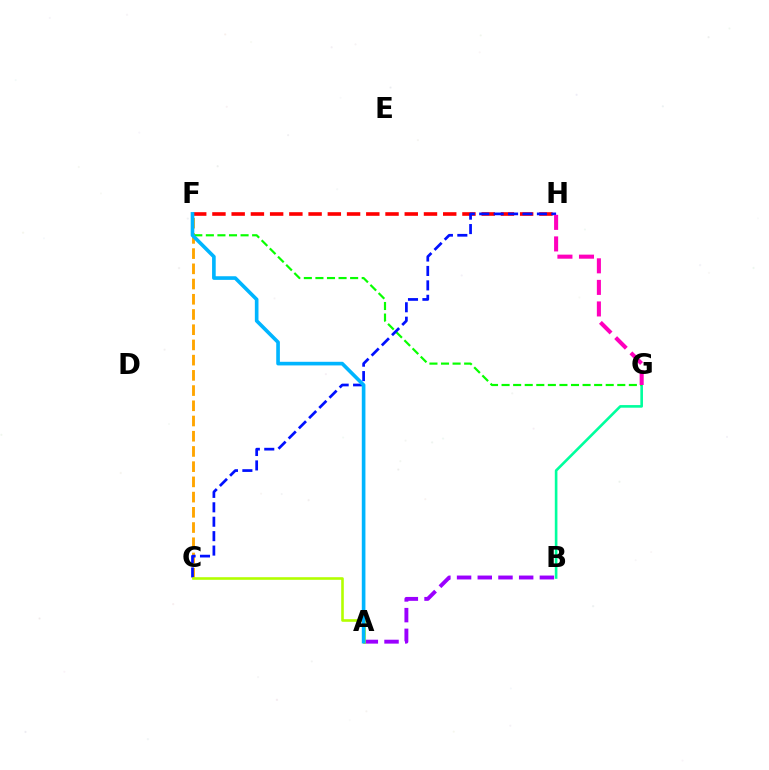{('A', 'B'): [{'color': '#9b00ff', 'line_style': 'dashed', 'thickness': 2.81}], ('B', 'G'): [{'color': '#00ff9d', 'line_style': 'solid', 'thickness': 1.89}], ('F', 'H'): [{'color': '#ff0000', 'line_style': 'dashed', 'thickness': 2.61}], ('C', 'F'): [{'color': '#ffa500', 'line_style': 'dashed', 'thickness': 2.07}], ('F', 'G'): [{'color': '#08ff00', 'line_style': 'dashed', 'thickness': 1.57}], ('C', 'H'): [{'color': '#0010ff', 'line_style': 'dashed', 'thickness': 1.96}], ('A', 'C'): [{'color': '#b3ff00', 'line_style': 'solid', 'thickness': 1.88}], ('G', 'H'): [{'color': '#ff00bd', 'line_style': 'dashed', 'thickness': 2.93}], ('A', 'F'): [{'color': '#00b5ff', 'line_style': 'solid', 'thickness': 2.62}]}